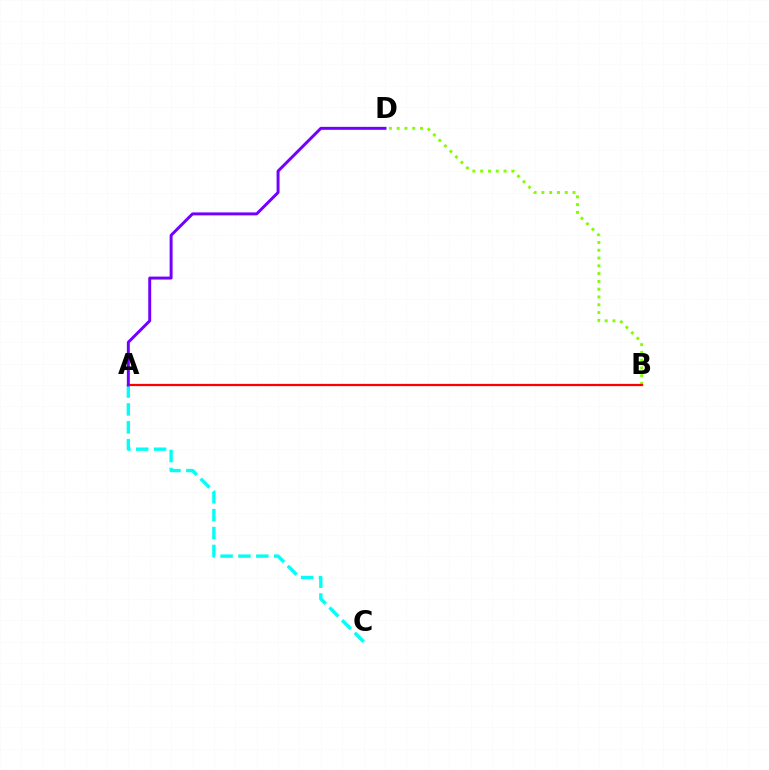{('B', 'D'): [{'color': '#84ff00', 'line_style': 'dotted', 'thickness': 2.12}], ('A', 'B'): [{'color': '#ff0000', 'line_style': 'solid', 'thickness': 1.61}], ('A', 'C'): [{'color': '#00fff6', 'line_style': 'dashed', 'thickness': 2.43}], ('A', 'D'): [{'color': '#7200ff', 'line_style': 'solid', 'thickness': 2.13}]}